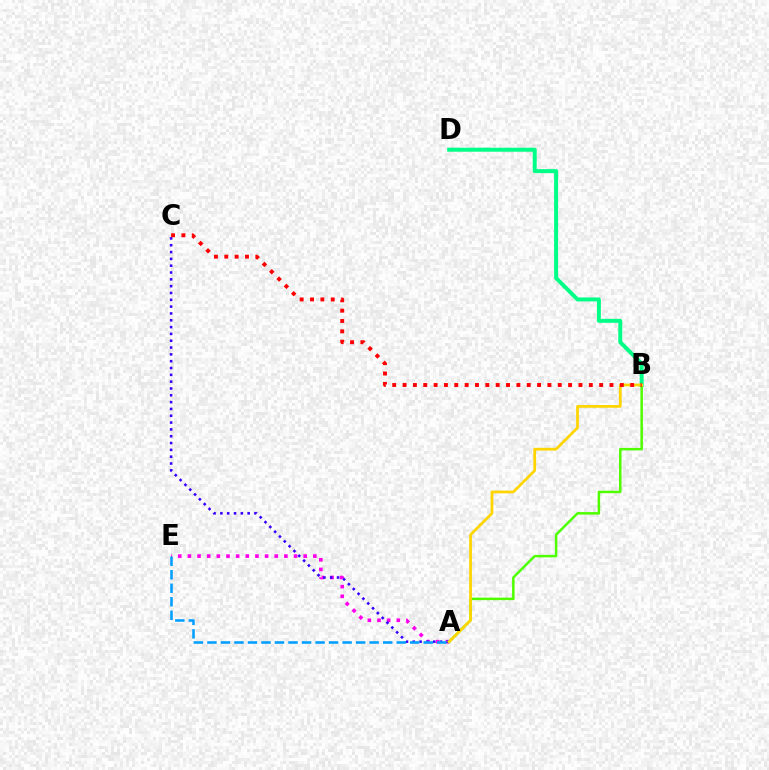{('B', 'D'): [{'color': '#00ff86', 'line_style': 'solid', 'thickness': 2.86}], ('A', 'E'): [{'color': '#ff00ed', 'line_style': 'dotted', 'thickness': 2.62}, {'color': '#009eff', 'line_style': 'dashed', 'thickness': 1.84}], ('A', 'C'): [{'color': '#3700ff', 'line_style': 'dotted', 'thickness': 1.85}], ('A', 'B'): [{'color': '#4fff00', 'line_style': 'solid', 'thickness': 1.8}, {'color': '#ffd500', 'line_style': 'solid', 'thickness': 1.97}], ('B', 'C'): [{'color': '#ff0000', 'line_style': 'dotted', 'thickness': 2.81}]}